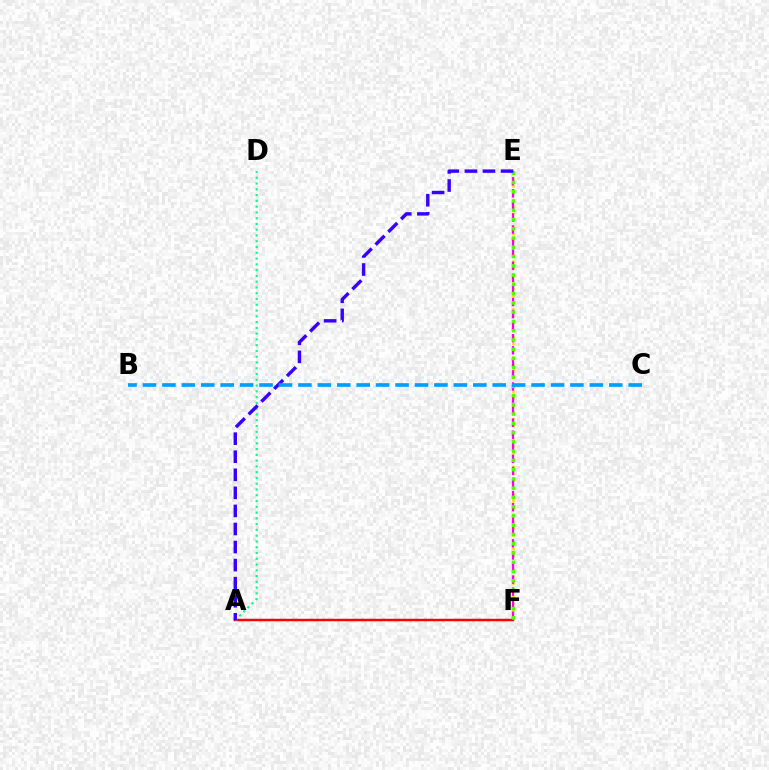{('E', 'F'): [{'color': '#ffd500', 'line_style': 'dotted', 'thickness': 1.86}, {'color': '#ff00ed', 'line_style': 'dashed', 'thickness': 1.64}, {'color': '#4fff00', 'line_style': 'dotted', 'thickness': 2.52}], ('A', 'F'): [{'color': '#ff0000', 'line_style': 'solid', 'thickness': 1.77}], ('A', 'D'): [{'color': '#00ff86', 'line_style': 'dotted', 'thickness': 1.57}], ('A', 'E'): [{'color': '#3700ff', 'line_style': 'dashed', 'thickness': 2.45}], ('B', 'C'): [{'color': '#009eff', 'line_style': 'dashed', 'thickness': 2.64}]}